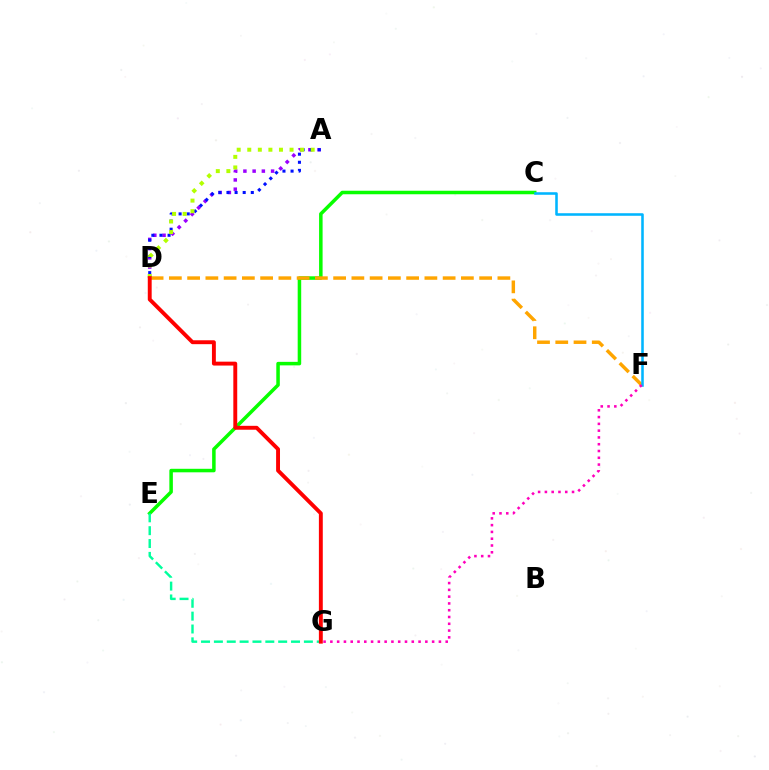{('C', 'E'): [{'color': '#08ff00', 'line_style': 'solid', 'thickness': 2.53}], ('A', 'D'): [{'color': '#9b00ff', 'line_style': 'dotted', 'thickness': 2.51}, {'color': '#0010ff', 'line_style': 'dotted', 'thickness': 2.2}, {'color': '#b3ff00', 'line_style': 'dotted', 'thickness': 2.87}], ('D', 'F'): [{'color': '#ffa500', 'line_style': 'dashed', 'thickness': 2.48}], ('C', 'F'): [{'color': '#00b5ff', 'line_style': 'solid', 'thickness': 1.85}], ('E', 'G'): [{'color': '#00ff9d', 'line_style': 'dashed', 'thickness': 1.75}], ('F', 'G'): [{'color': '#ff00bd', 'line_style': 'dotted', 'thickness': 1.84}], ('D', 'G'): [{'color': '#ff0000', 'line_style': 'solid', 'thickness': 2.81}]}